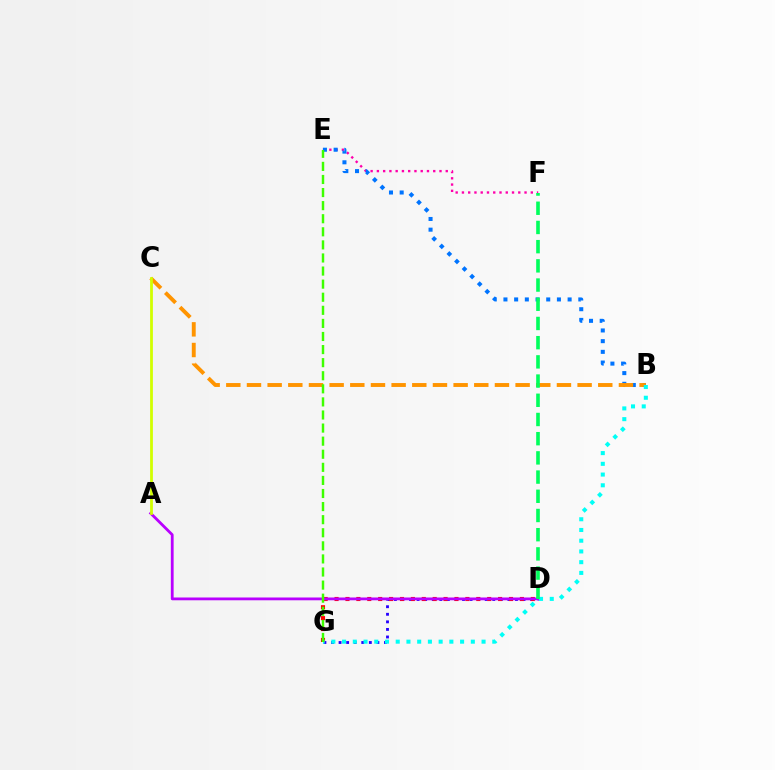{('D', 'G'): [{'color': '#2500ff', 'line_style': 'dotted', 'thickness': 2.06}, {'color': '#ff0000', 'line_style': 'dotted', 'thickness': 2.96}], ('E', 'F'): [{'color': '#ff00ac', 'line_style': 'dotted', 'thickness': 1.7}], ('B', 'E'): [{'color': '#0074ff', 'line_style': 'dotted', 'thickness': 2.91}], ('B', 'C'): [{'color': '#ff9400', 'line_style': 'dashed', 'thickness': 2.81}], ('A', 'D'): [{'color': '#b900ff', 'line_style': 'solid', 'thickness': 2.01}], ('B', 'G'): [{'color': '#00fff6', 'line_style': 'dotted', 'thickness': 2.92}], ('D', 'F'): [{'color': '#00ff5c', 'line_style': 'dashed', 'thickness': 2.61}], ('A', 'C'): [{'color': '#d1ff00', 'line_style': 'solid', 'thickness': 2.0}], ('E', 'G'): [{'color': '#3dff00', 'line_style': 'dashed', 'thickness': 1.78}]}